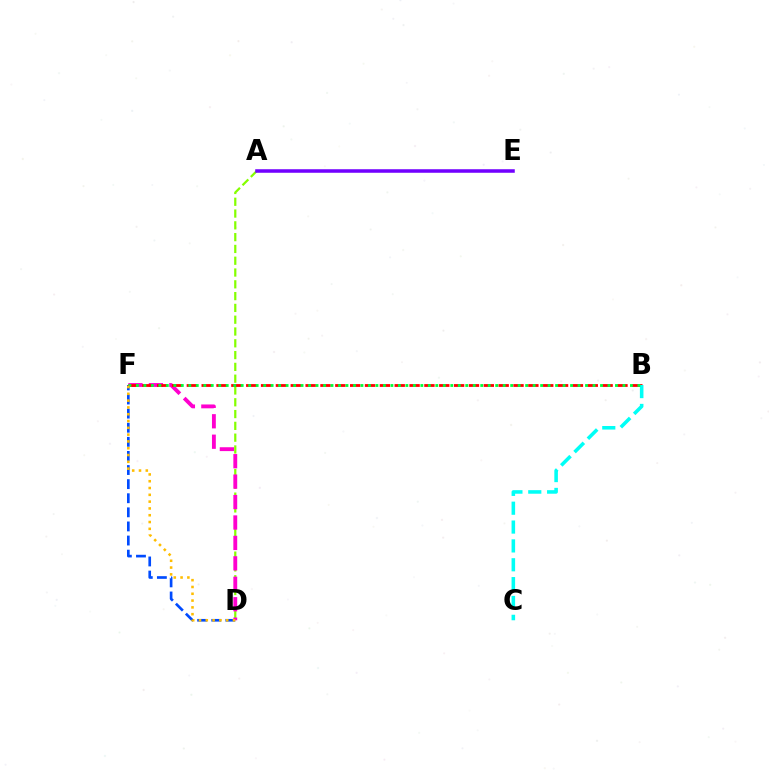{('D', 'F'): [{'color': '#004bff', 'line_style': 'dashed', 'thickness': 1.92}, {'color': '#ff00cf', 'line_style': 'dashed', 'thickness': 2.78}, {'color': '#ffbd00', 'line_style': 'dotted', 'thickness': 1.85}], ('A', 'D'): [{'color': '#84ff00', 'line_style': 'dashed', 'thickness': 1.6}], ('B', 'F'): [{'color': '#ff0000', 'line_style': 'dashed', 'thickness': 2.02}, {'color': '#00ff39', 'line_style': 'dotted', 'thickness': 2.03}], ('B', 'C'): [{'color': '#00fff6', 'line_style': 'dashed', 'thickness': 2.56}], ('A', 'E'): [{'color': '#7200ff', 'line_style': 'solid', 'thickness': 2.54}]}